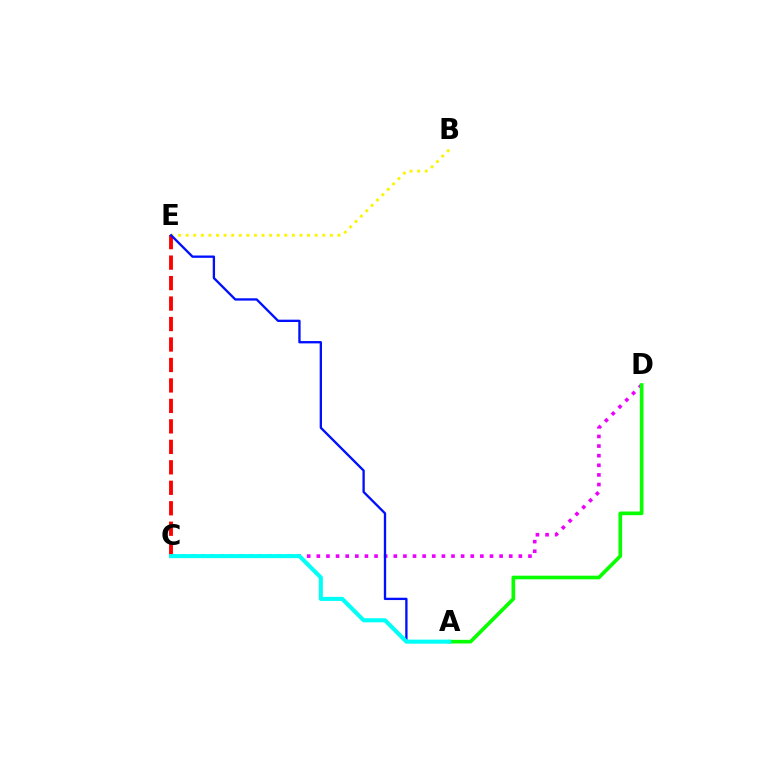{('C', 'E'): [{'color': '#ff0000', 'line_style': 'dashed', 'thickness': 2.78}], ('C', 'D'): [{'color': '#ee00ff', 'line_style': 'dotted', 'thickness': 2.61}], ('B', 'E'): [{'color': '#fcf500', 'line_style': 'dotted', 'thickness': 2.06}], ('A', 'E'): [{'color': '#0010ff', 'line_style': 'solid', 'thickness': 1.67}], ('A', 'D'): [{'color': '#08ff00', 'line_style': 'solid', 'thickness': 2.63}], ('A', 'C'): [{'color': '#00fff6', 'line_style': 'solid', 'thickness': 2.94}]}